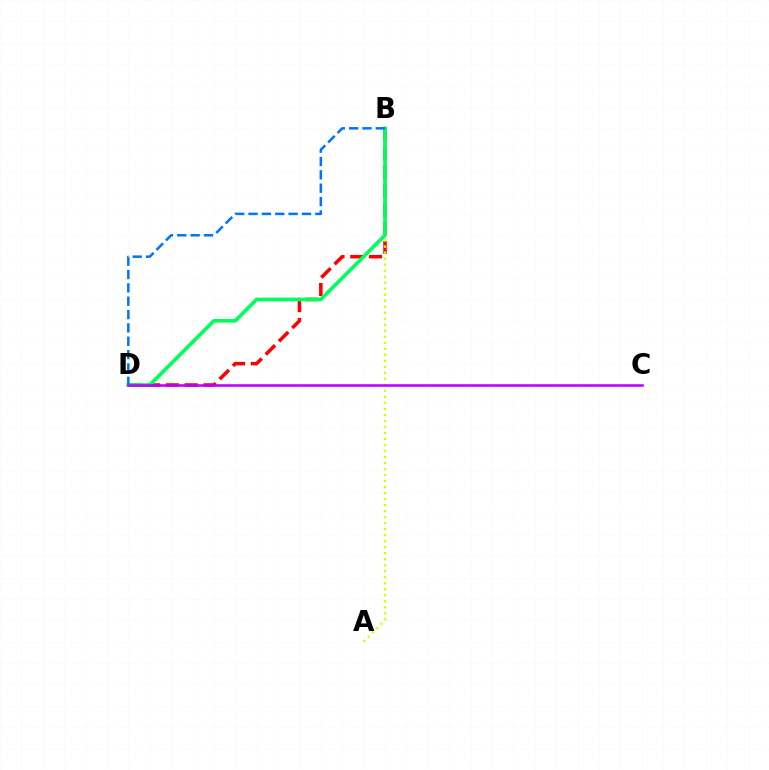{('B', 'D'): [{'color': '#ff0000', 'line_style': 'dashed', 'thickness': 2.55}, {'color': '#00ff5c', 'line_style': 'solid', 'thickness': 2.64}, {'color': '#0074ff', 'line_style': 'dashed', 'thickness': 1.81}], ('A', 'B'): [{'color': '#d1ff00', 'line_style': 'dotted', 'thickness': 1.63}], ('C', 'D'): [{'color': '#b900ff', 'line_style': 'solid', 'thickness': 1.85}]}